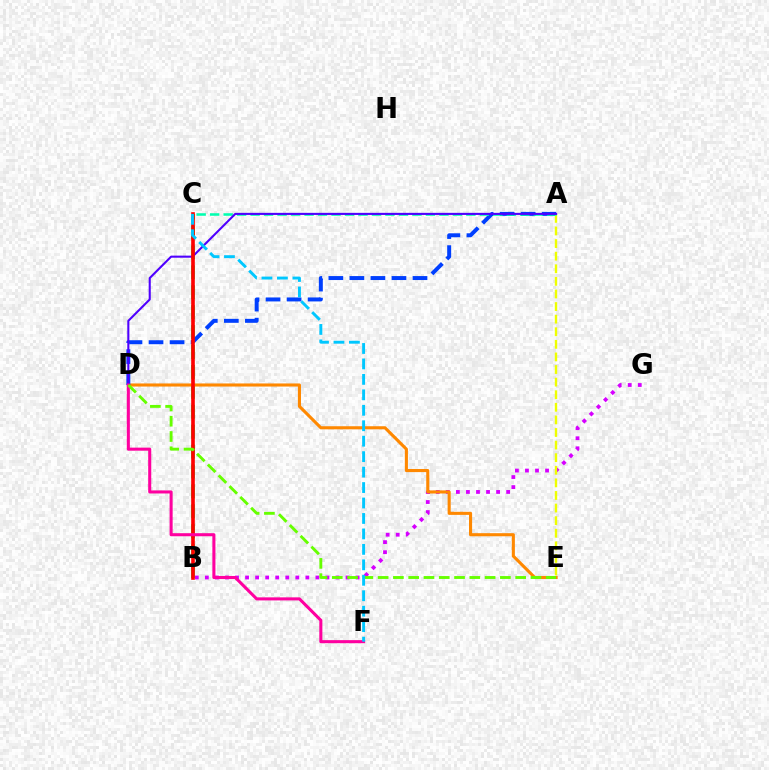{('B', 'C'): [{'color': '#00ff27', 'line_style': 'dashed', 'thickness': 2.71}, {'color': '#ff0000', 'line_style': 'solid', 'thickness': 2.62}], ('B', 'G'): [{'color': '#d600ff', 'line_style': 'dotted', 'thickness': 2.73}], ('D', 'E'): [{'color': '#ff8800', 'line_style': 'solid', 'thickness': 2.22}, {'color': '#66ff00', 'line_style': 'dashed', 'thickness': 2.08}], ('A', 'D'): [{'color': '#003fff', 'line_style': 'dashed', 'thickness': 2.86}, {'color': '#4f00ff', 'line_style': 'solid', 'thickness': 1.5}], ('A', 'E'): [{'color': '#eeff00', 'line_style': 'dashed', 'thickness': 1.71}], ('A', 'C'): [{'color': '#00ffaf', 'line_style': 'dashed', 'thickness': 1.83}], ('D', 'F'): [{'color': '#ff00a0', 'line_style': 'solid', 'thickness': 2.2}], ('C', 'F'): [{'color': '#00c7ff', 'line_style': 'dashed', 'thickness': 2.1}]}